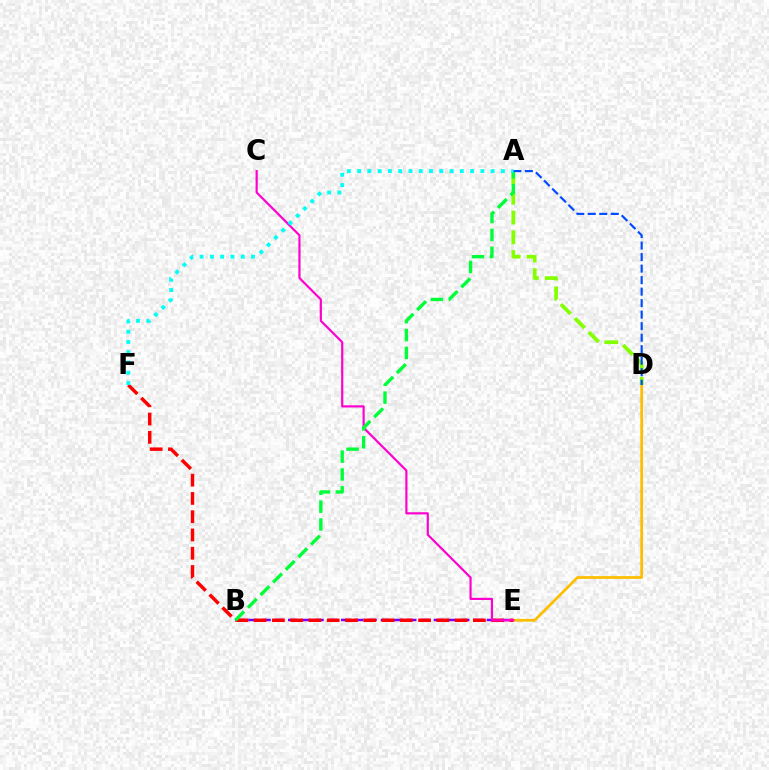{('B', 'E'): [{'color': '#7200ff', 'line_style': 'dashed', 'thickness': 1.8}], ('D', 'E'): [{'color': '#ffbd00', 'line_style': 'solid', 'thickness': 1.97}], ('E', 'F'): [{'color': '#ff0000', 'line_style': 'dashed', 'thickness': 2.48}], ('C', 'E'): [{'color': '#ff00cf', 'line_style': 'solid', 'thickness': 1.57}], ('A', 'D'): [{'color': '#84ff00', 'line_style': 'dashed', 'thickness': 2.69}, {'color': '#004bff', 'line_style': 'dashed', 'thickness': 1.56}], ('A', 'B'): [{'color': '#00ff39', 'line_style': 'dashed', 'thickness': 2.43}], ('A', 'F'): [{'color': '#00fff6', 'line_style': 'dotted', 'thickness': 2.79}]}